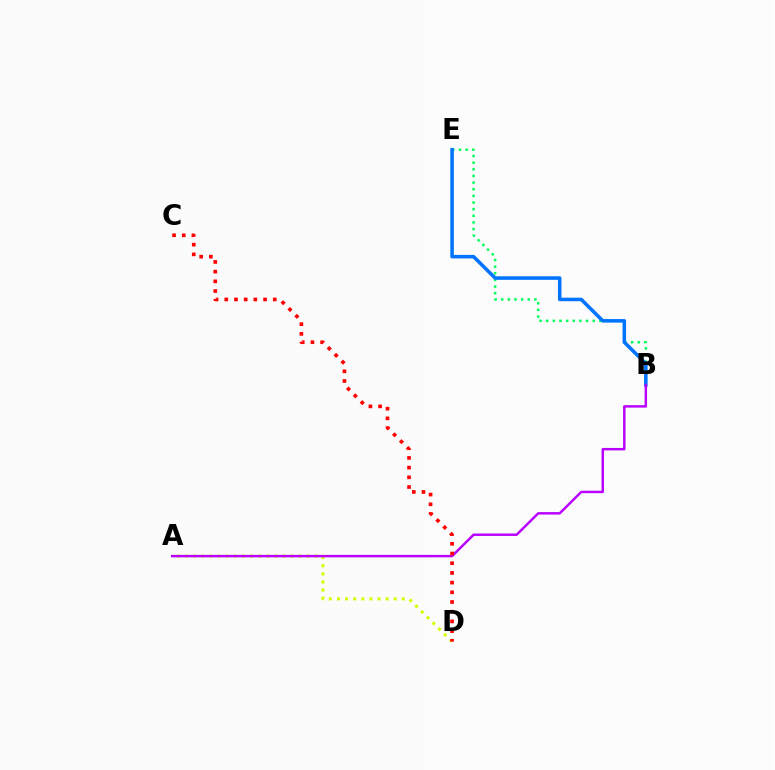{('A', 'D'): [{'color': '#d1ff00', 'line_style': 'dotted', 'thickness': 2.2}], ('B', 'E'): [{'color': '#00ff5c', 'line_style': 'dotted', 'thickness': 1.8}, {'color': '#0074ff', 'line_style': 'solid', 'thickness': 2.55}], ('A', 'B'): [{'color': '#b900ff', 'line_style': 'solid', 'thickness': 1.76}], ('C', 'D'): [{'color': '#ff0000', 'line_style': 'dotted', 'thickness': 2.64}]}